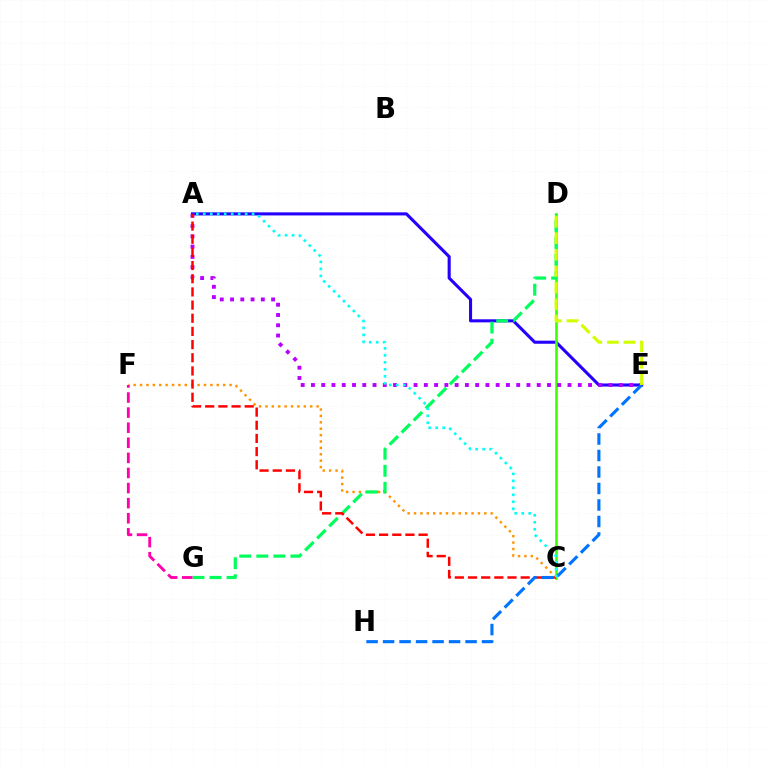{('A', 'E'): [{'color': '#2500ff', 'line_style': 'solid', 'thickness': 2.22}, {'color': '#b900ff', 'line_style': 'dotted', 'thickness': 2.79}], ('C', 'D'): [{'color': '#3dff00', 'line_style': 'solid', 'thickness': 1.89}], ('C', 'F'): [{'color': '#ff9400', 'line_style': 'dotted', 'thickness': 1.74}], ('D', 'G'): [{'color': '#00ff5c', 'line_style': 'dashed', 'thickness': 2.32}], ('F', 'G'): [{'color': '#ff00ac', 'line_style': 'dashed', 'thickness': 2.05}], ('A', 'C'): [{'color': '#ff0000', 'line_style': 'dashed', 'thickness': 1.79}, {'color': '#00fff6', 'line_style': 'dotted', 'thickness': 1.9}], ('E', 'H'): [{'color': '#0074ff', 'line_style': 'dashed', 'thickness': 2.24}], ('D', 'E'): [{'color': '#d1ff00', 'line_style': 'dashed', 'thickness': 2.24}]}